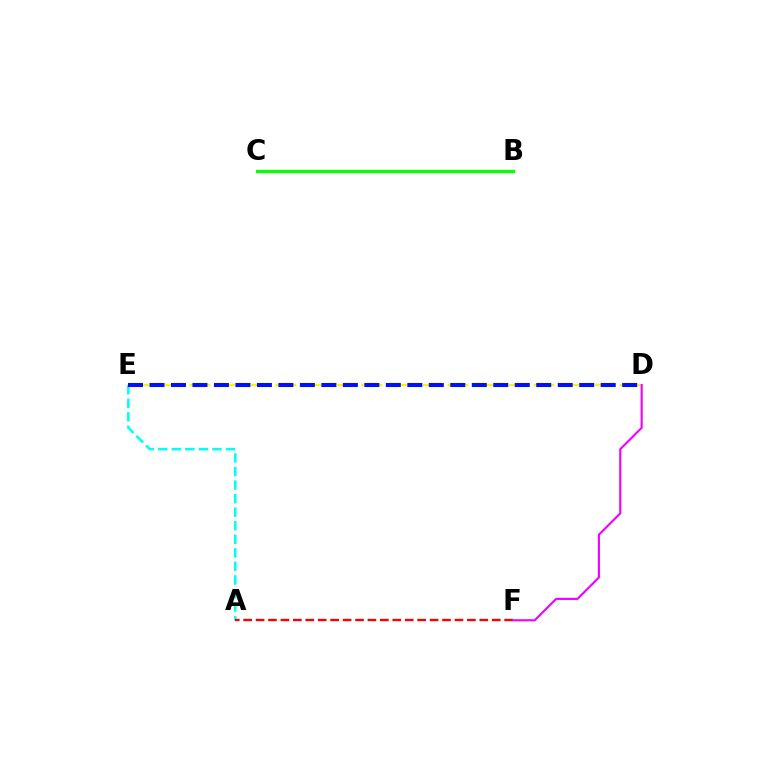{('D', 'E'): [{'color': '#fcf500', 'line_style': 'dashed', 'thickness': 1.67}, {'color': '#0010ff', 'line_style': 'dashed', 'thickness': 2.92}], ('A', 'E'): [{'color': '#00fff6', 'line_style': 'dashed', 'thickness': 1.84}], ('A', 'F'): [{'color': '#ff0000', 'line_style': 'dashed', 'thickness': 1.69}], ('B', 'C'): [{'color': '#08ff00', 'line_style': 'solid', 'thickness': 2.33}], ('D', 'F'): [{'color': '#ee00ff', 'line_style': 'solid', 'thickness': 1.52}]}